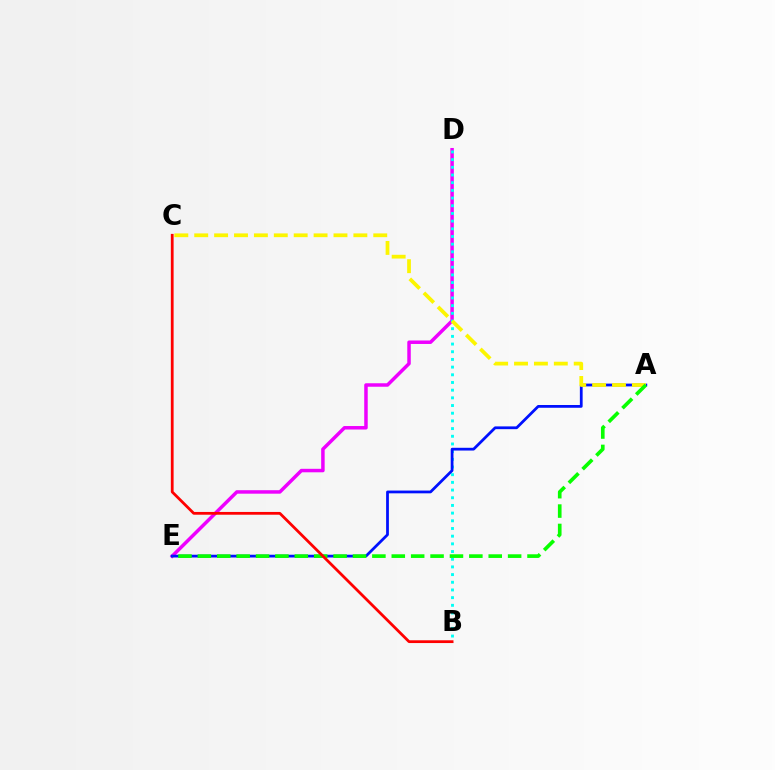{('D', 'E'): [{'color': '#ee00ff', 'line_style': 'solid', 'thickness': 2.51}], ('B', 'D'): [{'color': '#00fff6', 'line_style': 'dotted', 'thickness': 2.09}], ('A', 'E'): [{'color': '#0010ff', 'line_style': 'solid', 'thickness': 1.99}, {'color': '#08ff00', 'line_style': 'dashed', 'thickness': 2.63}], ('A', 'C'): [{'color': '#fcf500', 'line_style': 'dashed', 'thickness': 2.7}], ('B', 'C'): [{'color': '#ff0000', 'line_style': 'solid', 'thickness': 1.99}]}